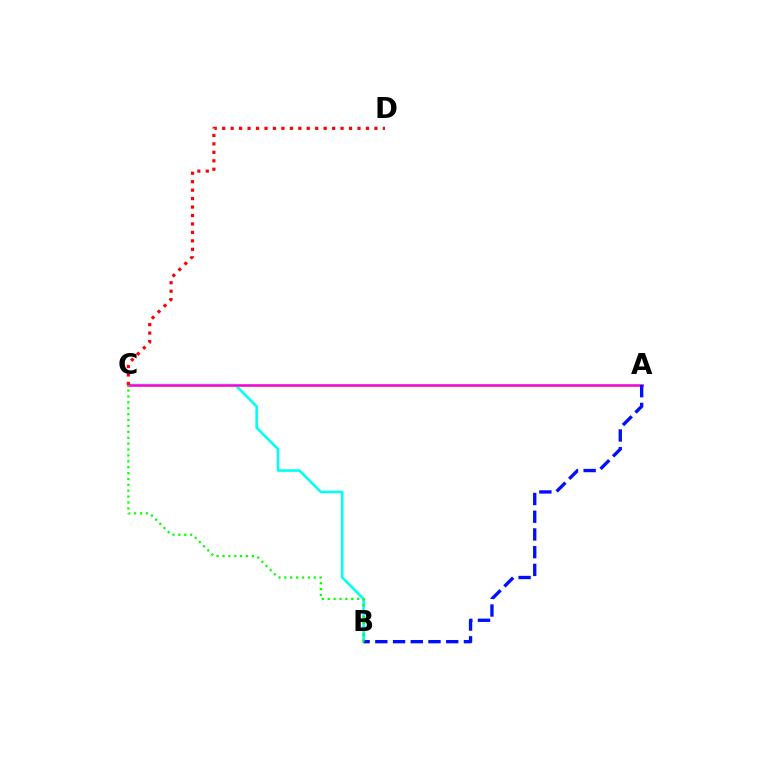{('B', 'C'): [{'color': '#00fff6', 'line_style': 'solid', 'thickness': 1.87}, {'color': '#08ff00', 'line_style': 'dotted', 'thickness': 1.6}], ('A', 'C'): [{'color': '#fcf500', 'line_style': 'solid', 'thickness': 2.3}, {'color': '#ee00ff', 'line_style': 'solid', 'thickness': 1.8}], ('A', 'B'): [{'color': '#0010ff', 'line_style': 'dashed', 'thickness': 2.41}], ('C', 'D'): [{'color': '#ff0000', 'line_style': 'dotted', 'thickness': 2.3}]}